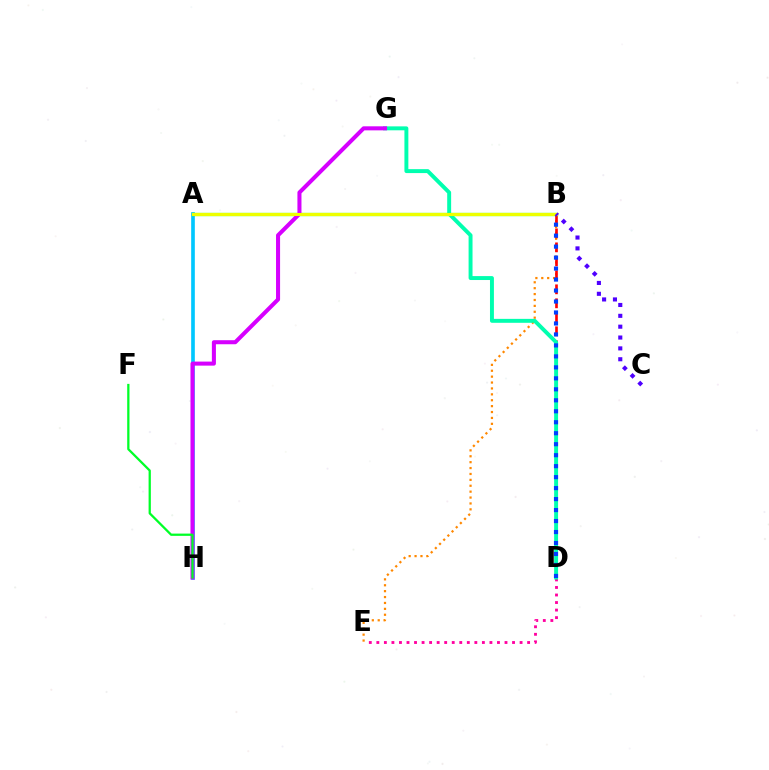{('B', 'E'): [{'color': '#ff8800', 'line_style': 'dotted', 'thickness': 1.6}], ('A', 'H'): [{'color': '#00c7ff', 'line_style': 'solid', 'thickness': 2.63}], ('B', 'D'): [{'color': '#ff0000', 'line_style': 'dashed', 'thickness': 1.9}, {'color': '#003fff', 'line_style': 'dotted', 'thickness': 2.98}], ('D', 'E'): [{'color': '#ff00a0', 'line_style': 'dotted', 'thickness': 2.05}], ('D', 'G'): [{'color': '#00ffaf', 'line_style': 'solid', 'thickness': 2.83}], ('A', 'B'): [{'color': '#66ff00', 'line_style': 'solid', 'thickness': 2.41}, {'color': '#eeff00', 'line_style': 'solid', 'thickness': 2.18}], ('G', 'H'): [{'color': '#d600ff', 'line_style': 'solid', 'thickness': 2.91}], ('F', 'H'): [{'color': '#00ff27', 'line_style': 'solid', 'thickness': 1.63}], ('B', 'C'): [{'color': '#4f00ff', 'line_style': 'dotted', 'thickness': 2.95}]}